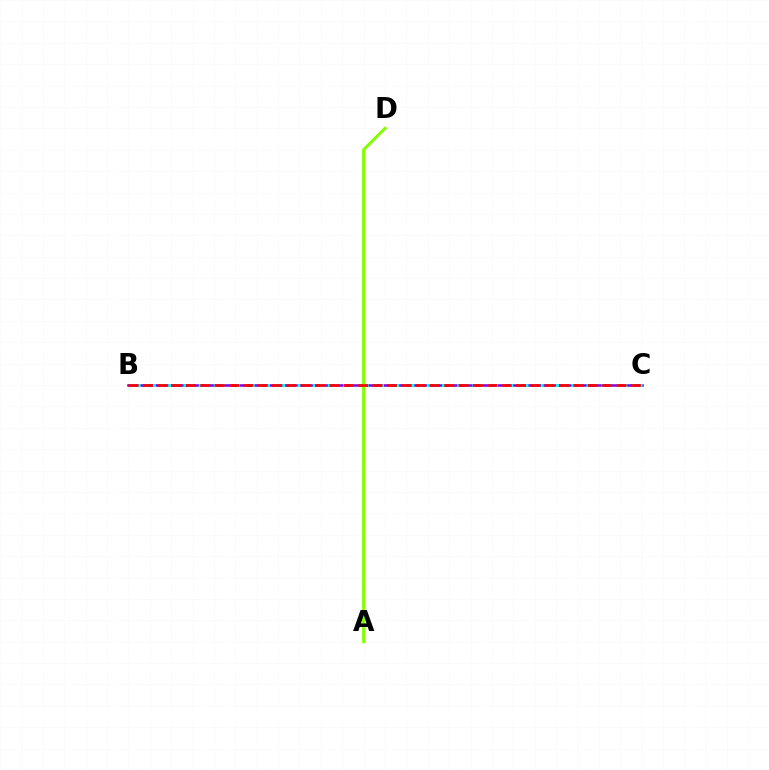{('B', 'C'): [{'color': '#7200ff', 'line_style': 'solid', 'thickness': 1.82}, {'color': '#00fff6', 'line_style': 'dotted', 'thickness': 2.07}, {'color': '#ff0000', 'line_style': 'dashed', 'thickness': 1.95}], ('A', 'D'): [{'color': '#84ff00', 'line_style': 'solid', 'thickness': 2.17}]}